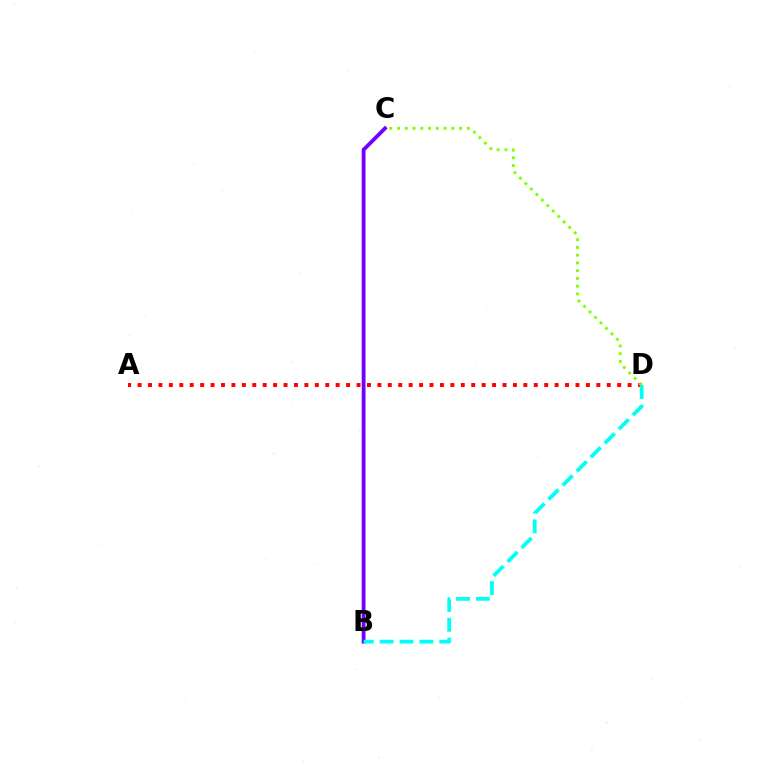{('B', 'C'): [{'color': '#7200ff', 'line_style': 'solid', 'thickness': 2.74}], ('A', 'D'): [{'color': '#ff0000', 'line_style': 'dotted', 'thickness': 2.83}], ('C', 'D'): [{'color': '#84ff00', 'line_style': 'dotted', 'thickness': 2.1}], ('B', 'D'): [{'color': '#00fff6', 'line_style': 'dashed', 'thickness': 2.7}]}